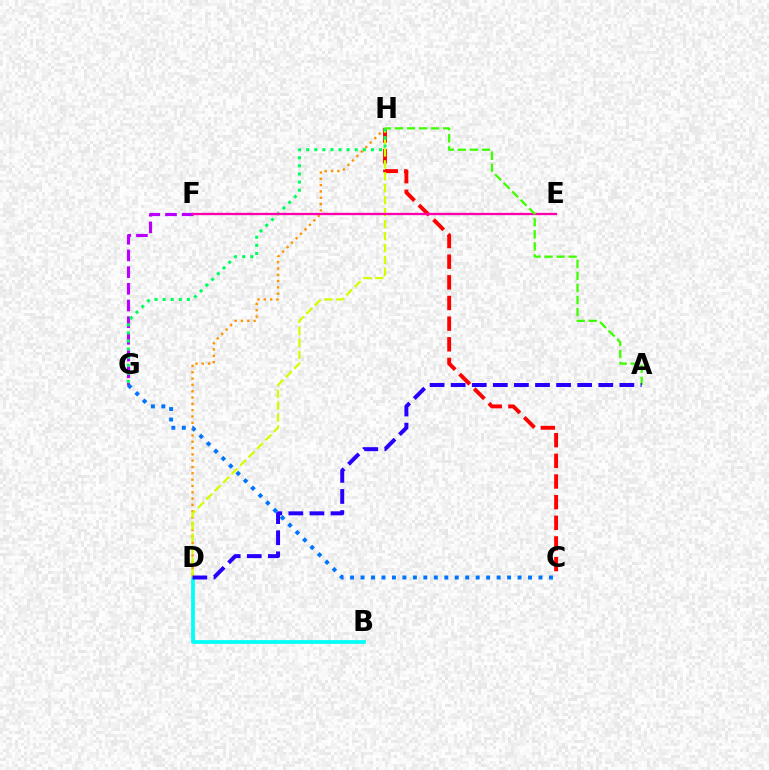{('F', 'G'): [{'color': '#b900ff', 'line_style': 'dashed', 'thickness': 2.27}], ('D', 'H'): [{'color': '#ff9400', 'line_style': 'dotted', 'thickness': 1.72}, {'color': '#d1ff00', 'line_style': 'dashed', 'thickness': 1.62}], ('B', 'D'): [{'color': '#00fff6', 'line_style': 'solid', 'thickness': 2.7}], ('C', 'H'): [{'color': '#ff0000', 'line_style': 'dashed', 'thickness': 2.81}], ('C', 'G'): [{'color': '#0074ff', 'line_style': 'dotted', 'thickness': 2.84}], ('G', 'H'): [{'color': '#00ff5c', 'line_style': 'dotted', 'thickness': 2.2}], ('E', 'F'): [{'color': '#ff00ac', 'line_style': 'solid', 'thickness': 1.67}], ('A', 'H'): [{'color': '#3dff00', 'line_style': 'dashed', 'thickness': 1.64}], ('A', 'D'): [{'color': '#2500ff', 'line_style': 'dashed', 'thickness': 2.86}]}